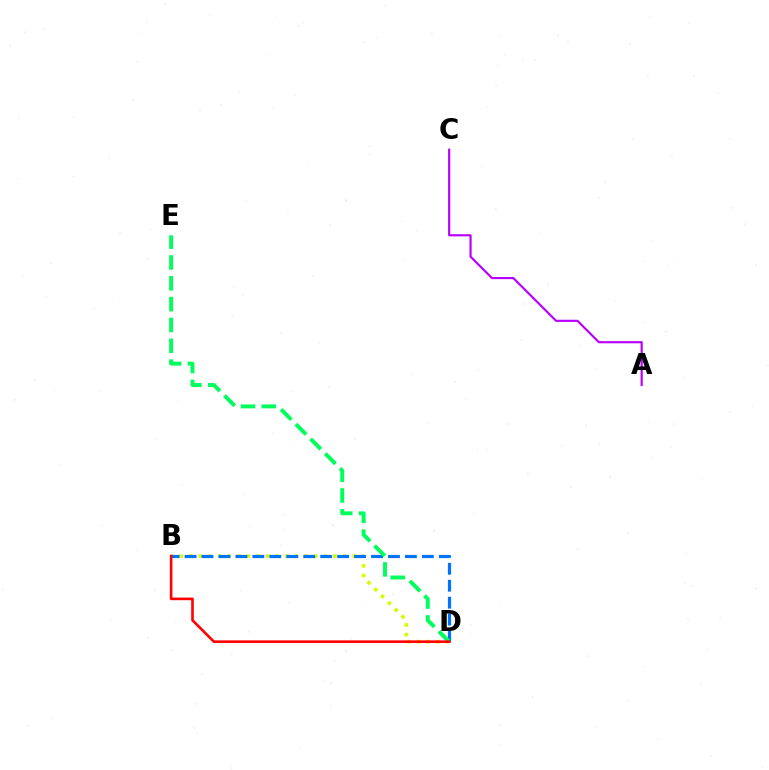{('A', 'C'): [{'color': '#b900ff', 'line_style': 'solid', 'thickness': 1.56}], ('B', 'D'): [{'color': '#d1ff00', 'line_style': 'dotted', 'thickness': 2.61}, {'color': '#0074ff', 'line_style': 'dashed', 'thickness': 2.3}, {'color': '#ff0000', 'line_style': 'solid', 'thickness': 1.88}], ('D', 'E'): [{'color': '#00ff5c', 'line_style': 'dashed', 'thickness': 2.83}]}